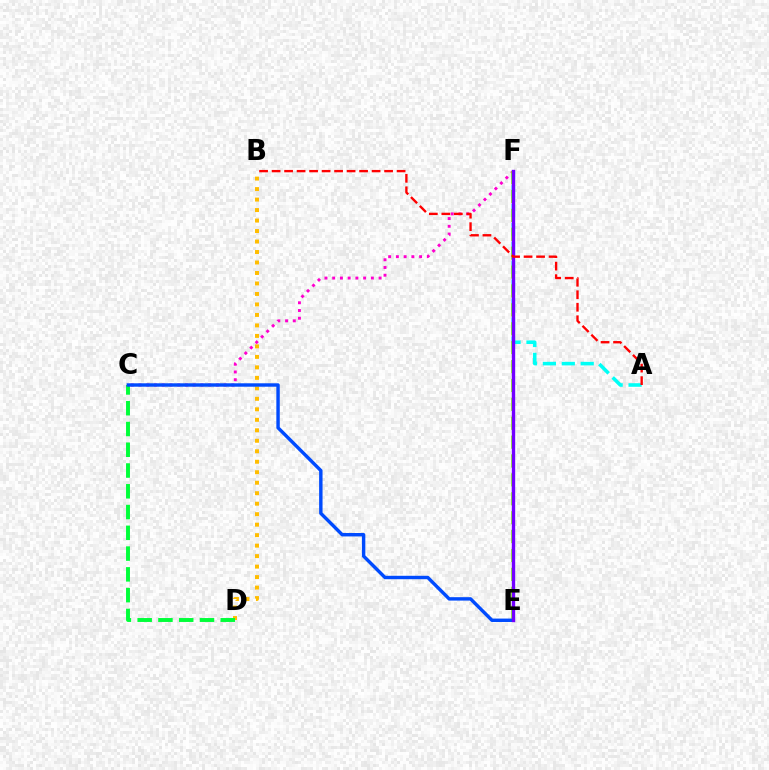{('B', 'D'): [{'color': '#ffbd00', 'line_style': 'dotted', 'thickness': 2.85}], ('A', 'F'): [{'color': '#00fff6', 'line_style': 'dashed', 'thickness': 2.57}], ('C', 'F'): [{'color': '#ff00cf', 'line_style': 'dotted', 'thickness': 2.1}], ('E', 'F'): [{'color': '#84ff00', 'line_style': 'dashed', 'thickness': 2.57}, {'color': '#7200ff', 'line_style': 'solid', 'thickness': 2.42}], ('C', 'D'): [{'color': '#00ff39', 'line_style': 'dashed', 'thickness': 2.82}], ('C', 'E'): [{'color': '#004bff', 'line_style': 'solid', 'thickness': 2.46}], ('A', 'B'): [{'color': '#ff0000', 'line_style': 'dashed', 'thickness': 1.7}]}